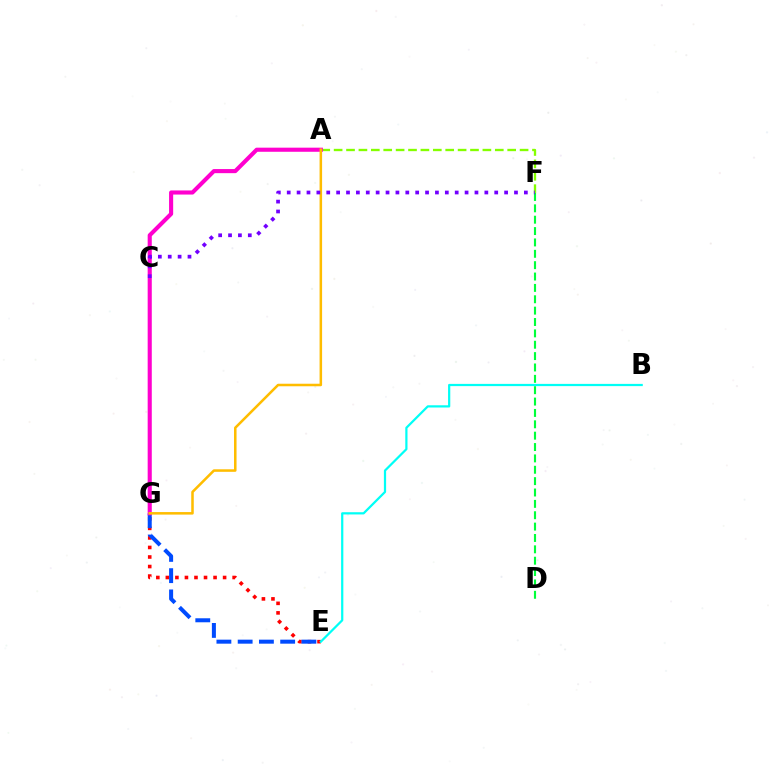{('E', 'G'): [{'color': '#ff0000', 'line_style': 'dotted', 'thickness': 2.59}, {'color': '#004bff', 'line_style': 'dashed', 'thickness': 2.89}], ('B', 'E'): [{'color': '#00fff6', 'line_style': 'solid', 'thickness': 1.6}], ('A', 'F'): [{'color': '#84ff00', 'line_style': 'dashed', 'thickness': 1.68}], ('A', 'G'): [{'color': '#ff00cf', 'line_style': 'solid', 'thickness': 2.96}, {'color': '#ffbd00', 'line_style': 'solid', 'thickness': 1.82}], ('D', 'F'): [{'color': '#00ff39', 'line_style': 'dashed', 'thickness': 1.54}], ('C', 'F'): [{'color': '#7200ff', 'line_style': 'dotted', 'thickness': 2.68}]}